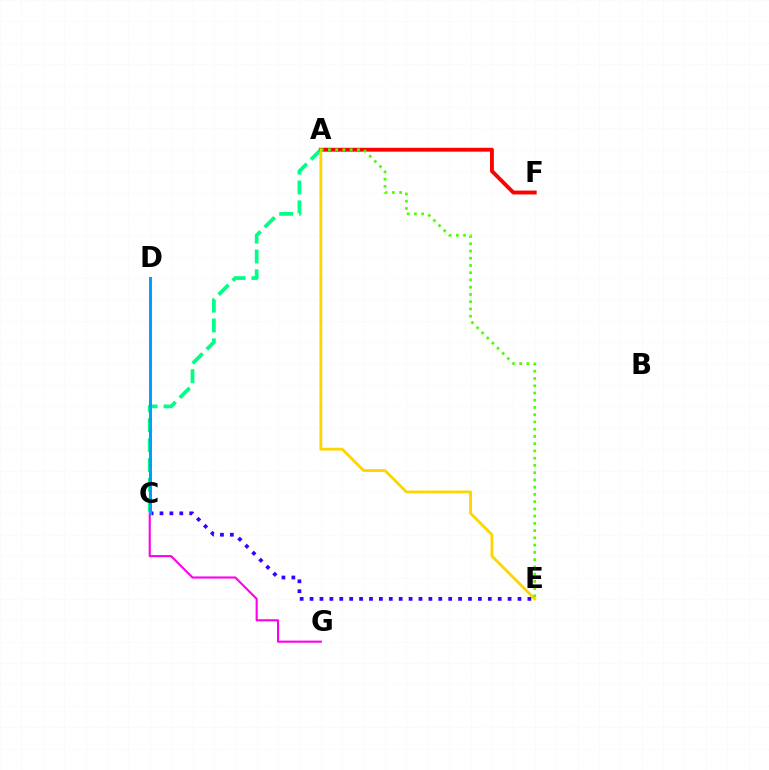{('A', 'C'): [{'color': '#00ff86', 'line_style': 'dashed', 'thickness': 2.7}], ('A', 'F'): [{'color': '#ff0000', 'line_style': 'solid', 'thickness': 2.79}], ('A', 'E'): [{'color': '#ffd500', 'line_style': 'solid', 'thickness': 2.02}, {'color': '#4fff00', 'line_style': 'dotted', 'thickness': 1.97}], ('C', 'G'): [{'color': '#ff00ed', 'line_style': 'solid', 'thickness': 1.52}], ('C', 'E'): [{'color': '#3700ff', 'line_style': 'dotted', 'thickness': 2.69}], ('C', 'D'): [{'color': '#009eff', 'line_style': 'solid', 'thickness': 2.14}]}